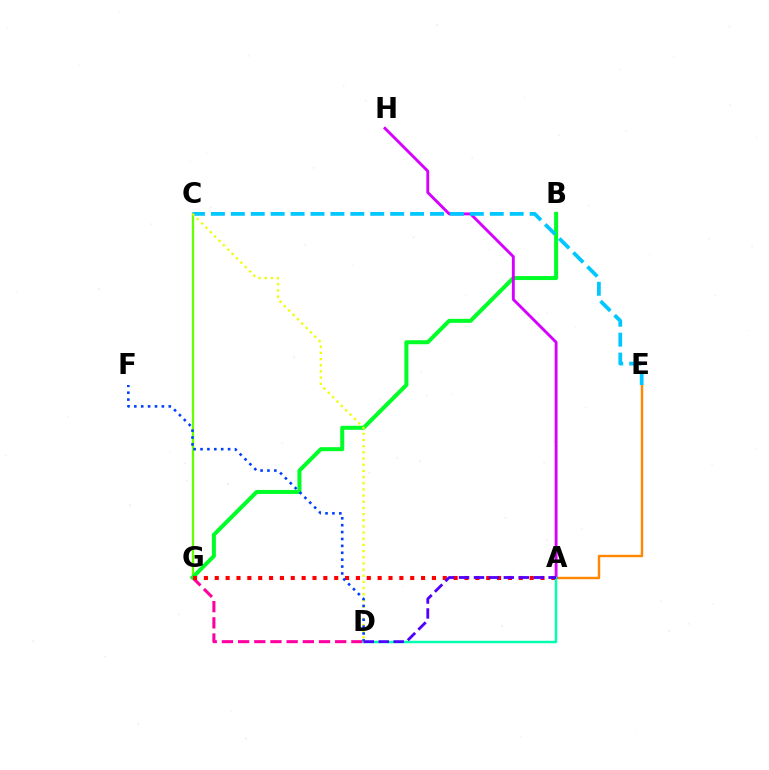{('A', 'E'): [{'color': '#ff8800', 'line_style': 'solid', 'thickness': 1.73}], ('C', 'G'): [{'color': '#66ff00', 'line_style': 'solid', 'thickness': 1.64}], ('D', 'G'): [{'color': '#ff00a0', 'line_style': 'dashed', 'thickness': 2.2}], ('B', 'G'): [{'color': '#00ff27', 'line_style': 'solid', 'thickness': 2.88}], ('A', 'H'): [{'color': '#d600ff', 'line_style': 'solid', 'thickness': 2.06}], ('C', 'E'): [{'color': '#00c7ff', 'line_style': 'dashed', 'thickness': 2.71}], ('C', 'D'): [{'color': '#eeff00', 'line_style': 'dotted', 'thickness': 1.68}], ('A', 'G'): [{'color': '#ff0000', 'line_style': 'dotted', 'thickness': 2.95}], ('D', 'F'): [{'color': '#003fff', 'line_style': 'dotted', 'thickness': 1.87}], ('A', 'D'): [{'color': '#00ffaf', 'line_style': 'solid', 'thickness': 1.77}, {'color': '#4f00ff', 'line_style': 'dashed', 'thickness': 2.03}]}